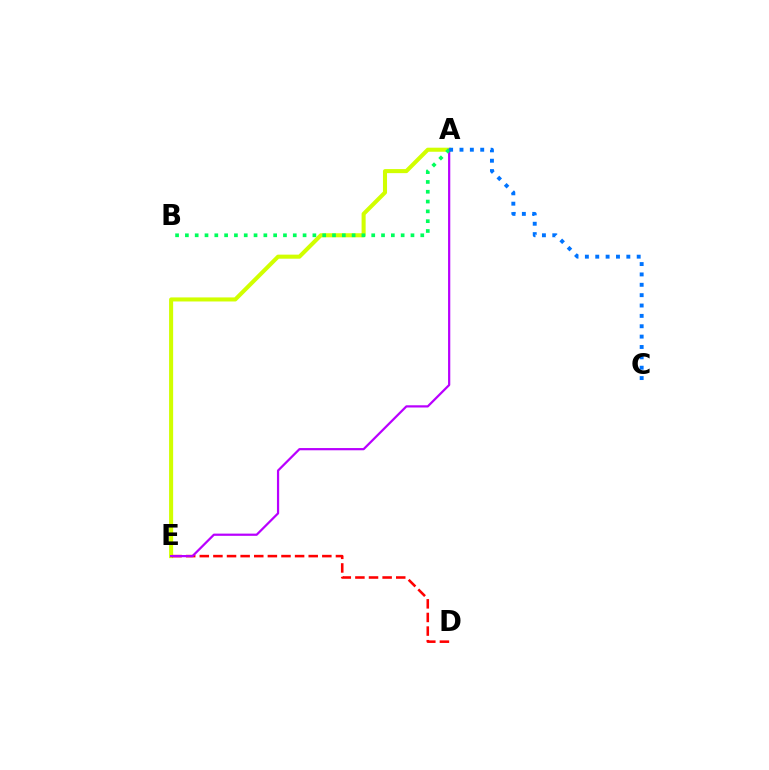{('A', 'E'): [{'color': '#d1ff00', 'line_style': 'solid', 'thickness': 2.92}, {'color': '#b900ff', 'line_style': 'solid', 'thickness': 1.6}], ('D', 'E'): [{'color': '#ff0000', 'line_style': 'dashed', 'thickness': 1.85}], ('A', 'B'): [{'color': '#00ff5c', 'line_style': 'dotted', 'thickness': 2.66}], ('A', 'C'): [{'color': '#0074ff', 'line_style': 'dotted', 'thickness': 2.82}]}